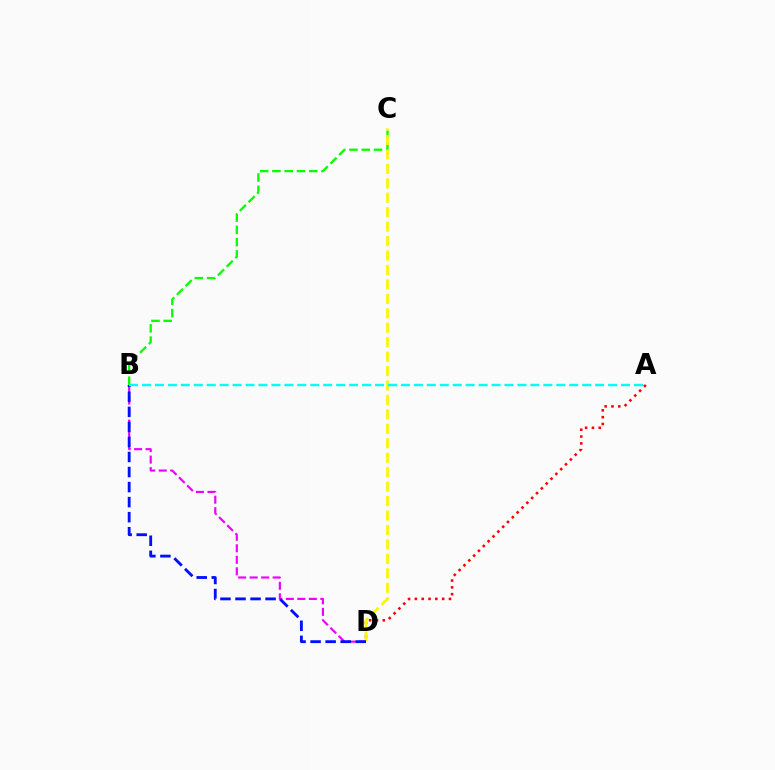{('A', 'D'): [{'color': '#ff0000', 'line_style': 'dotted', 'thickness': 1.85}], ('B', 'C'): [{'color': '#08ff00', 'line_style': 'dashed', 'thickness': 1.67}], ('C', 'D'): [{'color': '#fcf500', 'line_style': 'dashed', 'thickness': 1.96}], ('B', 'D'): [{'color': '#ee00ff', 'line_style': 'dashed', 'thickness': 1.56}, {'color': '#0010ff', 'line_style': 'dashed', 'thickness': 2.04}], ('A', 'B'): [{'color': '#00fff6', 'line_style': 'dashed', 'thickness': 1.76}]}